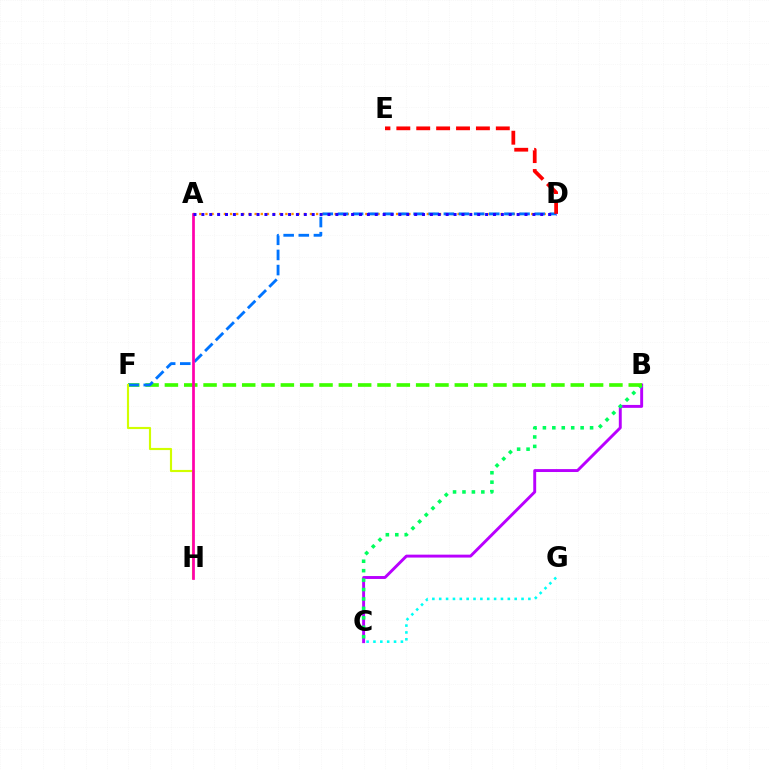{('B', 'C'): [{'color': '#b900ff', 'line_style': 'solid', 'thickness': 2.1}, {'color': '#00ff5c', 'line_style': 'dotted', 'thickness': 2.56}], ('B', 'F'): [{'color': '#3dff00', 'line_style': 'dashed', 'thickness': 2.63}], ('A', 'D'): [{'color': '#ff9400', 'line_style': 'dotted', 'thickness': 1.67}, {'color': '#2500ff', 'line_style': 'dotted', 'thickness': 2.14}], ('D', 'F'): [{'color': '#0074ff', 'line_style': 'dashed', 'thickness': 2.06}], ('F', 'H'): [{'color': '#d1ff00', 'line_style': 'solid', 'thickness': 1.54}], ('D', 'E'): [{'color': '#ff0000', 'line_style': 'dashed', 'thickness': 2.7}], ('A', 'H'): [{'color': '#ff00ac', 'line_style': 'solid', 'thickness': 1.96}], ('C', 'G'): [{'color': '#00fff6', 'line_style': 'dotted', 'thickness': 1.86}]}